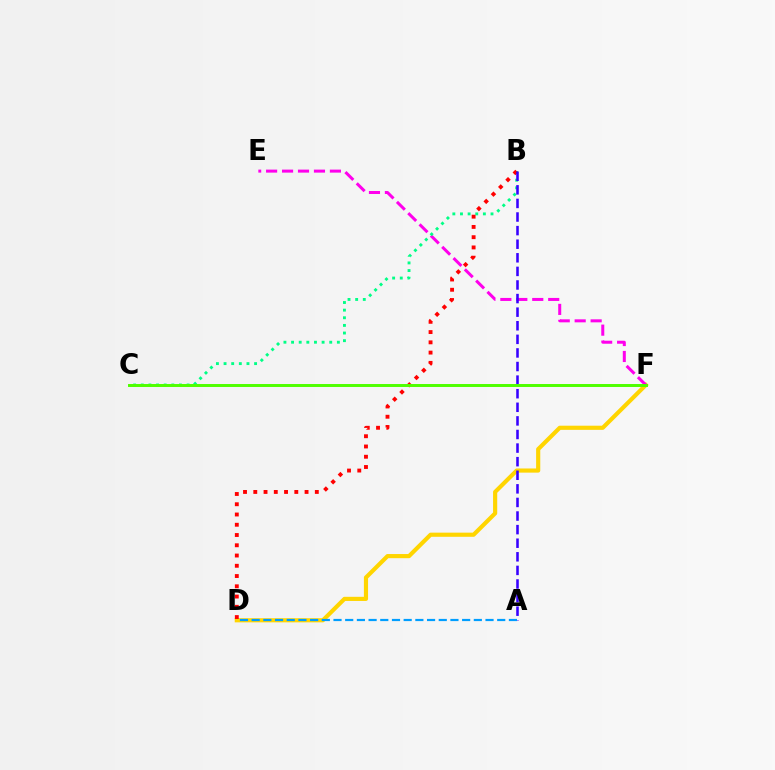{('D', 'F'): [{'color': '#ffd500', 'line_style': 'solid', 'thickness': 2.99}], ('E', 'F'): [{'color': '#ff00ed', 'line_style': 'dashed', 'thickness': 2.17}], ('B', 'C'): [{'color': '#00ff86', 'line_style': 'dotted', 'thickness': 2.07}], ('B', 'D'): [{'color': '#ff0000', 'line_style': 'dotted', 'thickness': 2.79}], ('A', 'B'): [{'color': '#3700ff', 'line_style': 'dashed', 'thickness': 1.85}], ('A', 'D'): [{'color': '#009eff', 'line_style': 'dashed', 'thickness': 1.59}], ('C', 'F'): [{'color': '#4fff00', 'line_style': 'solid', 'thickness': 2.13}]}